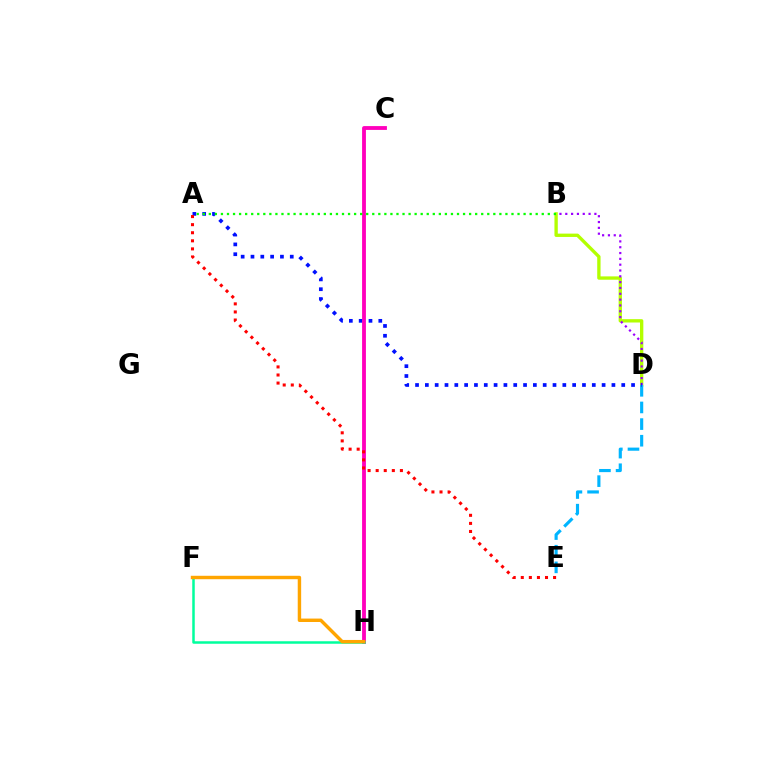{('B', 'D'): [{'color': '#b3ff00', 'line_style': 'solid', 'thickness': 2.4}, {'color': '#9b00ff', 'line_style': 'dotted', 'thickness': 1.58}], ('D', 'E'): [{'color': '#00b5ff', 'line_style': 'dashed', 'thickness': 2.26}], ('A', 'D'): [{'color': '#0010ff', 'line_style': 'dotted', 'thickness': 2.67}], ('C', 'H'): [{'color': '#ff00bd', 'line_style': 'solid', 'thickness': 2.75}], ('A', 'B'): [{'color': '#08ff00', 'line_style': 'dotted', 'thickness': 1.64}], ('F', 'H'): [{'color': '#00ff9d', 'line_style': 'solid', 'thickness': 1.8}, {'color': '#ffa500', 'line_style': 'solid', 'thickness': 2.47}], ('A', 'E'): [{'color': '#ff0000', 'line_style': 'dotted', 'thickness': 2.19}]}